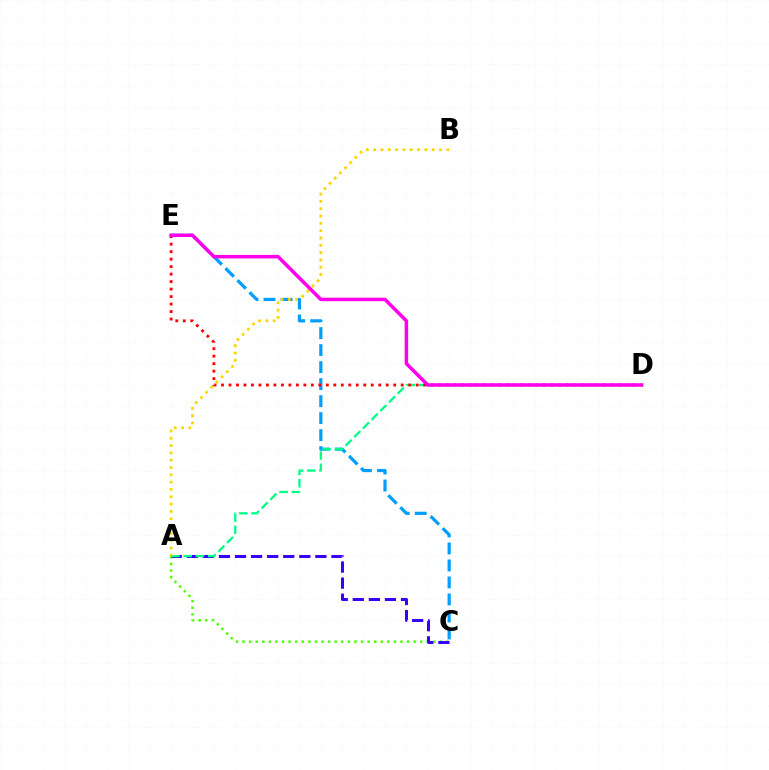{('C', 'E'): [{'color': '#009eff', 'line_style': 'dashed', 'thickness': 2.31}], ('A', 'C'): [{'color': '#4fff00', 'line_style': 'dotted', 'thickness': 1.79}, {'color': '#3700ff', 'line_style': 'dashed', 'thickness': 2.18}], ('A', 'D'): [{'color': '#00ff86', 'line_style': 'dashed', 'thickness': 1.67}], ('A', 'B'): [{'color': '#ffd500', 'line_style': 'dotted', 'thickness': 1.99}], ('D', 'E'): [{'color': '#ff0000', 'line_style': 'dotted', 'thickness': 2.03}, {'color': '#ff00ed', 'line_style': 'solid', 'thickness': 2.52}]}